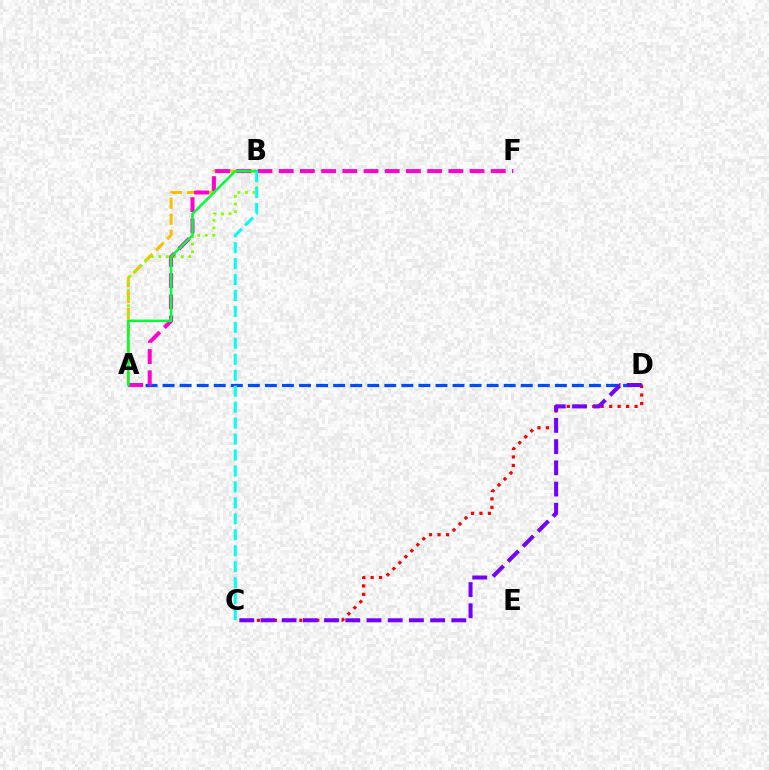{('A', 'D'): [{'color': '#004bff', 'line_style': 'dashed', 'thickness': 2.32}], ('C', 'D'): [{'color': '#ff0000', 'line_style': 'dotted', 'thickness': 2.3}, {'color': '#7200ff', 'line_style': 'dashed', 'thickness': 2.88}], ('A', 'B'): [{'color': '#ffbd00', 'line_style': 'dashed', 'thickness': 2.18}, {'color': '#84ff00', 'line_style': 'dotted', 'thickness': 2.05}, {'color': '#00ff39', 'line_style': 'solid', 'thickness': 1.81}], ('A', 'F'): [{'color': '#ff00cf', 'line_style': 'dashed', 'thickness': 2.88}], ('B', 'C'): [{'color': '#00fff6', 'line_style': 'dashed', 'thickness': 2.17}]}